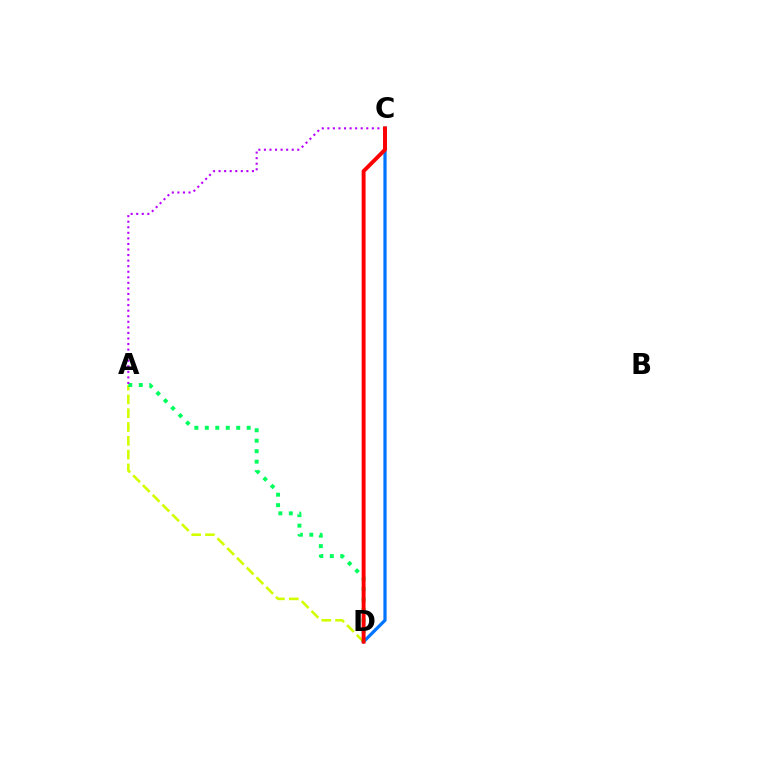{('A', 'D'): [{'color': '#d1ff00', 'line_style': 'dashed', 'thickness': 1.87}, {'color': '#00ff5c', 'line_style': 'dotted', 'thickness': 2.84}], ('C', 'D'): [{'color': '#0074ff', 'line_style': 'solid', 'thickness': 2.32}, {'color': '#ff0000', 'line_style': 'solid', 'thickness': 2.81}], ('A', 'C'): [{'color': '#b900ff', 'line_style': 'dotted', 'thickness': 1.51}]}